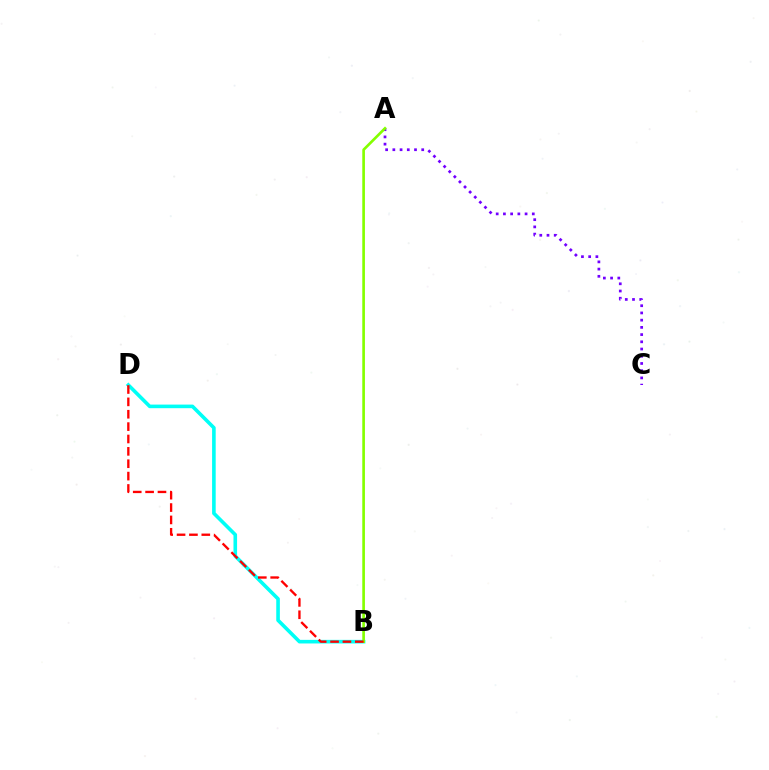{('B', 'D'): [{'color': '#00fff6', 'line_style': 'solid', 'thickness': 2.6}, {'color': '#ff0000', 'line_style': 'dashed', 'thickness': 1.68}], ('A', 'C'): [{'color': '#7200ff', 'line_style': 'dotted', 'thickness': 1.96}], ('A', 'B'): [{'color': '#84ff00', 'line_style': 'solid', 'thickness': 1.91}]}